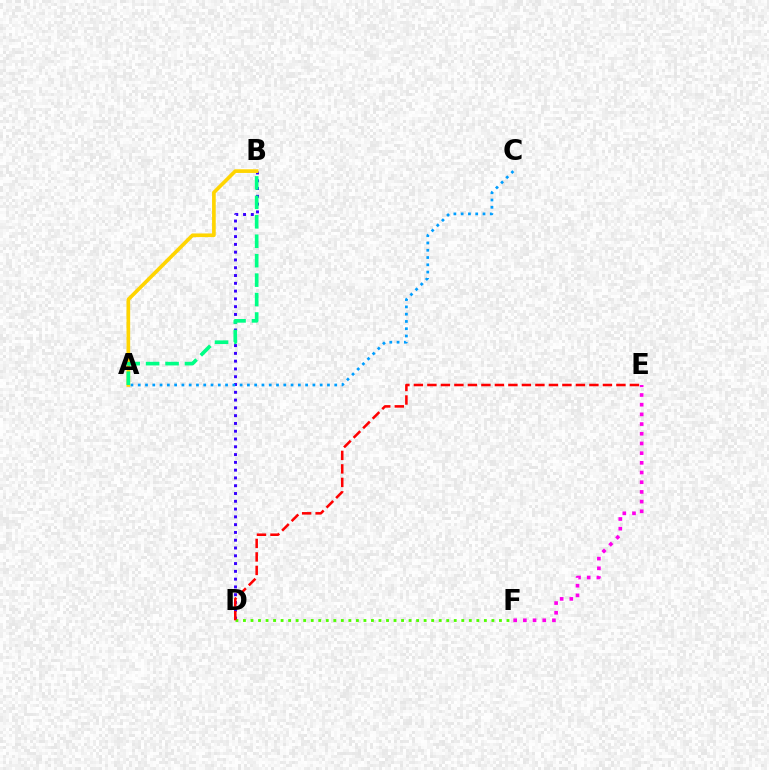{('B', 'D'): [{'color': '#3700ff', 'line_style': 'dotted', 'thickness': 2.12}], ('E', 'F'): [{'color': '#ff00ed', 'line_style': 'dotted', 'thickness': 2.63}], ('D', 'F'): [{'color': '#4fff00', 'line_style': 'dotted', 'thickness': 2.05}], ('A', 'C'): [{'color': '#009eff', 'line_style': 'dotted', 'thickness': 1.98}], ('A', 'B'): [{'color': '#ffd500', 'line_style': 'solid', 'thickness': 2.64}, {'color': '#00ff86', 'line_style': 'dashed', 'thickness': 2.64}], ('D', 'E'): [{'color': '#ff0000', 'line_style': 'dashed', 'thickness': 1.83}]}